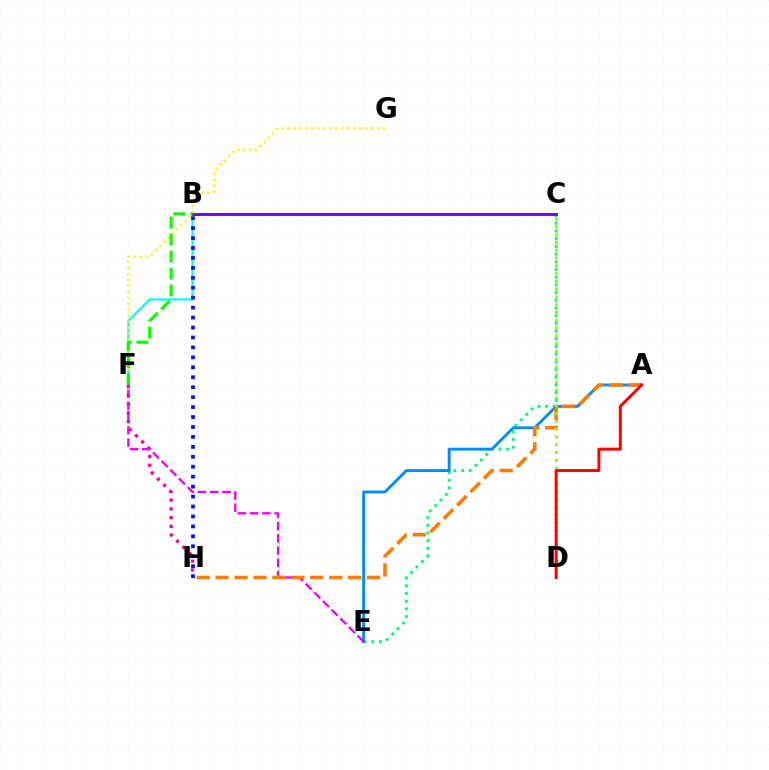{('C', 'E'): [{'color': '#00ff74', 'line_style': 'dotted', 'thickness': 2.09}], ('B', 'F'): [{'color': '#00fff6', 'line_style': 'solid', 'thickness': 1.56}, {'color': '#08ff00', 'line_style': 'dashed', 'thickness': 2.31}], ('F', 'H'): [{'color': '#ff0094', 'line_style': 'dotted', 'thickness': 2.38}], ('F', 'G'): [{'color': '#fcf500', 'line_style': 'dotted', 'thickness': 1.62}], ('A', 'E'): [{'color': '#008cff', 'line_style': 'solid', 'thickness': 2.07}], ('E', 'F'): [{'color': '#ee00ff', 'line_style': 'dashed', 'thickness': 1.66}], ('A', 'H'): [{'color': '#ff7c00', 'line_style': 'dashed', 'thickness': 2.57}], ('C', 'D'): [{'color': '#84ff00', 'line_style': 'dotted', 'thickness': 2.11}], ('B', 'C'): [{'color': '#7200ff', 'line_style': 'solid', 'thickness': 2.08}], ('B', 'H'): [{'color': '#0010ff', 'line_style': 'dotted', 'thickness': 2.7}], ('A', 'D'): [{'color': '#ff0000', 'line_style': 'solid', 'thickness': 2.13}]}